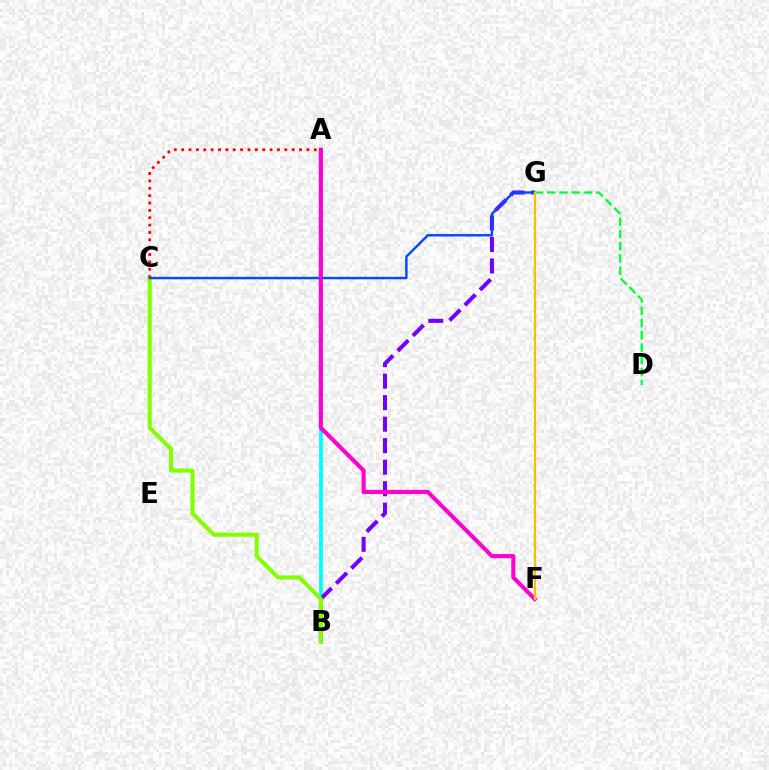{('A', 'B'): [{'color': '#00fff6', 'line_style': 'solid', 'thickness': 2.73}], ('B', 'G'): [{'color': '#7200ff', 'line_style': 'dashed', 'thickness': 2.92}], ('B', 'C'): [{'color': '#84ff00', 'line_style': 'solid', 'thickness': 2.95}], ('C', 'G'): [{'color': '#004bff', 'line_style': 'solid', 'thickness': 1.76}], ('D', 'G'): [{'color': '#00ff39', 'line_style': 'dashed', 'thickness': 1.66}], ('A', 'F'): [{'color': '#ff00cf', 'line_style': 'solid', 'thickness': 2.98}], ('A', 'C'): [{'color': '#ff0000', 'line_style': 'dotted', 'thickness': 2.0}], ('F', 'G'): [{'color': '#ffbd00', 'line_style': 'solid', 'thickness': 1.64}]}